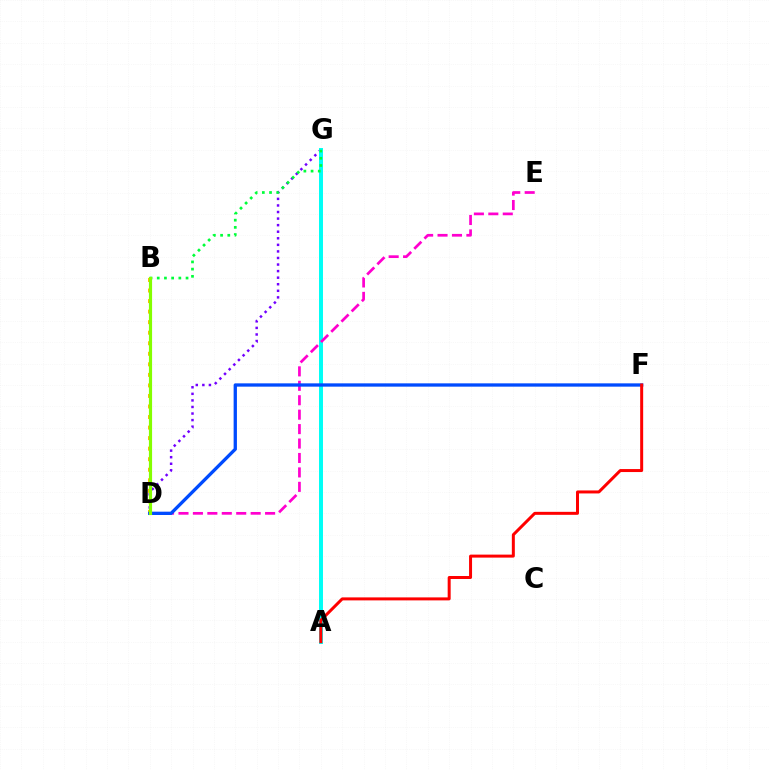{('D', 'G'): [{'color': '#7200ff', 'line_style': 'dotted', 'thickness': 1.78}], ('A', 'G'): [{'color': '#00fff6', 'line_style': 'solid', 'thickness': 2.86}], ('D', 'E'): [{'color': '#ff00cf', 'line_style': 'dashed', 'thickness': 1.96}], ('B', 'D'): [{'color': '#ffbd00', 'line_style': 'dotted', 'thickness': 2.86}, {'color': '#84ff00', 'line_style': 'solid', 'thickness': 2.28}], ('D', 'F'): [{'color': '#004bff', 'line_style': 'solid', 'thickness': 2.38}], ('B', 'G'): [{'color': '#00ff39', 'line_style': 'dotted', 'thickness': 1.96}], ('A', 'F'): [{'color': '#ff0000', 'line_style': 'solid', 'thickness': 2.15}]}